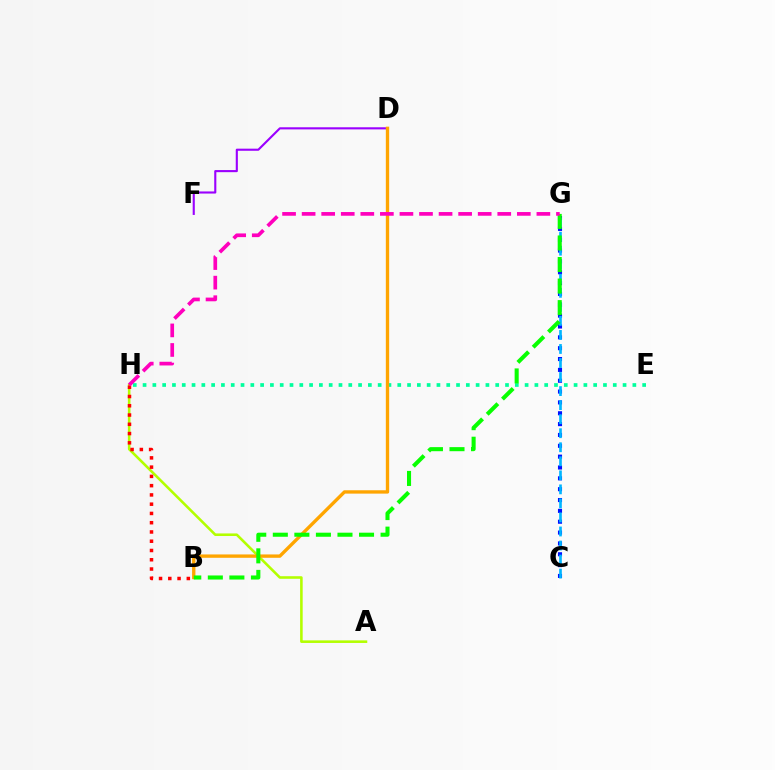{('A', 'H'): [{'color': '#b3ff00', 'line_style': 'solid', 'thickness': 1.86}], ('E', 'H'): [{'color': '#00ff9d', 'line_style': 'dotted', 'thickness': 2.66}], ('C', 'G'): [{'color': '#0010ff', 'line_style': 'dotted', 'thickness': 2.95}, {'color': '#00b5ff', 'line_style': 'dashed', 'thickness': 1.91}], ('D', 'F'): [{'color': '#9b00ff', 'line_style': 'solid', 'thickness': 1.52}], ('B', 'D'): [{'color': '#ffa500', 'line_style': 'solid', 'thickness': 2.42}], ('B', 'G'): [{'color': '#08ff00', 'line_style': 'dashed', 'thickness': 2.93}], ('B', 'H'): [{'color': '#ff0000', 'line_style': 'dotted', 'thickness': 2.52}], ('G', 'H'): [{'color': '#ff00bd', 'line_style': 'dashed', 'thickness': 2.66}]}